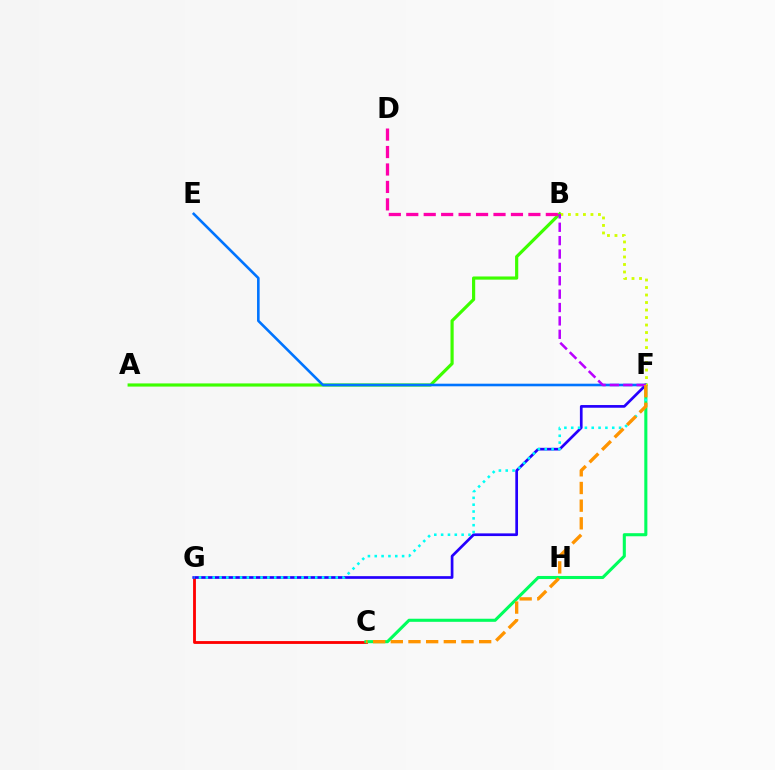{('C', 'G'): [{'color': '#ff0000', 'line_style': 'solid', 'thickness': 2.04}], ('A', 'B'): [{'color': '#3dff00', 'line_style': 'solid', 'thickness': 2.29}], ('B', 'D'): [{'color': '#ff00ac', 'line_style': 'dashed', 'thickness': 2.37}], ('E', 'F'): [{'color': '#0074ff', 'line_style': 'solid', 'thickness': 1.87}], ('C', 'F'): [{'color': '#00ff5c', 'line_style': 'solid', 'thickness': 2.21}, {'color': '#ff9400', 'line_style': 'dashed', 'thickness': 2.4}], ('F', 'G'): [{'color': '#2500ff', 'line_style': 'solid', 'thickness': 1.94}, {'color': '#00fff6', 'line_style': 'dotted', 'thickness': 1.86}], ('B', 'F'): [{'color': '#d1ff00', 'line_style': 'dotted', 'thickness': 2.04}, {'color': '#b900ff', 'line_style': 'dashed', 'thickness': 1.82}]}